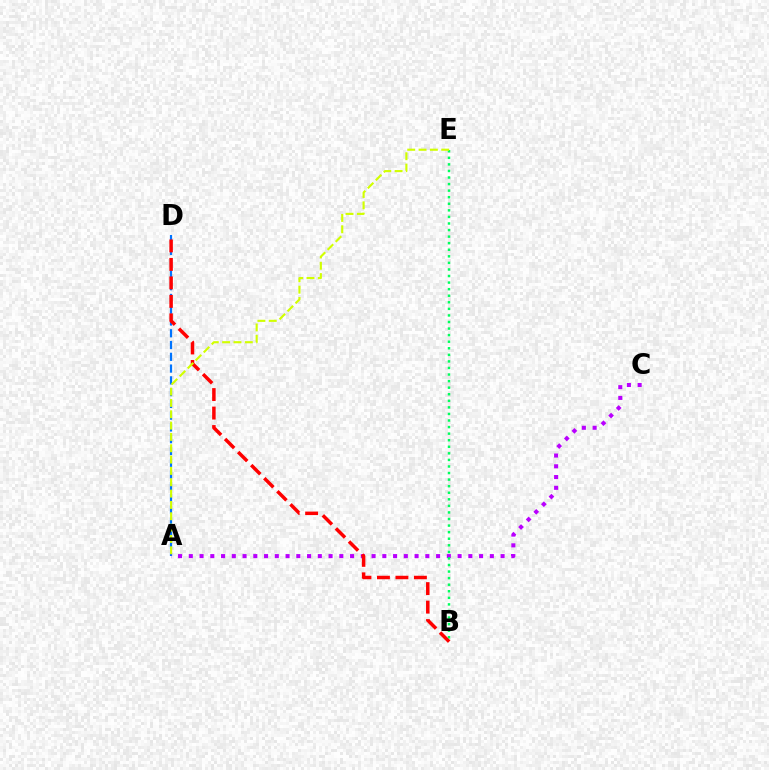{('A', 'D'): [{'color': '#0074ff', 'line_style': 'dashed', 'thickness': 1.6}], ('A', 'C'): [{'color': '#b900ff', 'line_style': 'dotted', 'thickness': 2.92}], ('B', 'E'): [{'color': '#00ff5c', 'line_style': 'dotted', 'thickness': 1.78}], ('B', 'D'): [{'color': '#ff0000', 'line_style': 'dashed', 'thickness': 2.51}], ('A', 'E'): [{'color': '#d1ff00', 'line_style': 'dashed', 'thickness': 1.54}]}